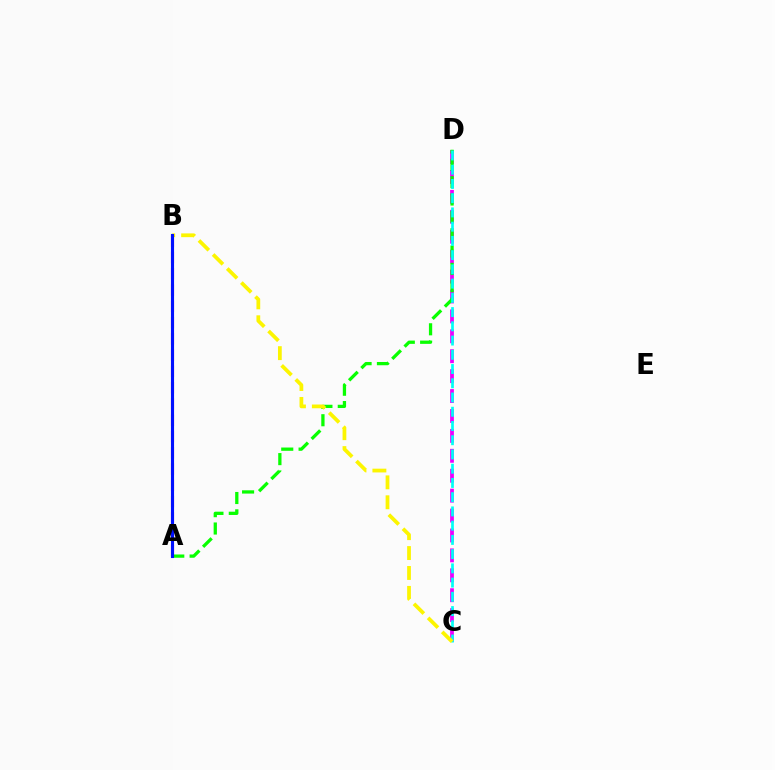{('C', 'D'): [{'color': '#ee00ff', 'line_style': 'dashed', 'thickness': 2.71}, {'color': '#00fff6', 'line_style': 'dashed', 'thickness': 1.93}], ('A', 'D'): [{'color': '#08ff00', 'line_style': 'dashed', 'thickness': 2.36}], ('B', 'C'): [{'color': '#fcf500', 'line_style': 'dashed', 'thickness': 2.71}], ('A', 'B'): [{'color': '#ff0000', 'line_style': 'dashed', 'thickness': 2.21}, {'color': '#0010ff', 'line_style': 'solid', 'thickness': 2.24}]}